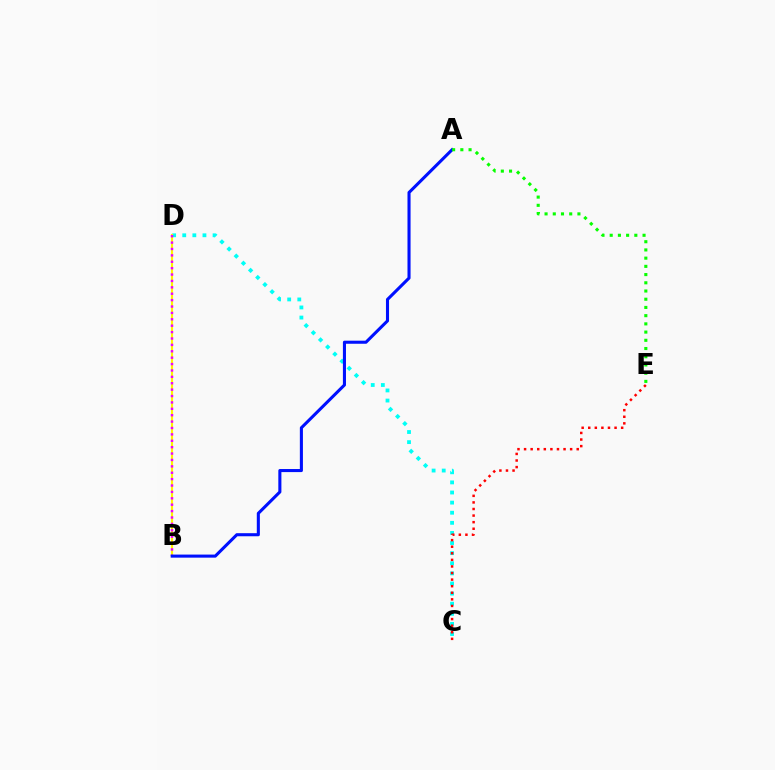{('C', 'D'): [{'color': '#00fff6', 'line_style': 'dotted', 'thickness': 2.75}], ('B', 'D'): [{'color': '#fcf500', 'line_style': 'solid', 'thickness': 1.54}, {'color': '#ee00ff', 'line_style': 'dotted', 'thickness': 1.74}], ('A', 'B'): [{'color': '#0010ff', 'line_style': 'solid', 'thickness': 2.21}], ('A', 'E'): [{'color': '#08ff00', 'line_style': 'dotted', 'thickness': 2.23}], ('C', 'E'): [{'color': '#ff0000', 'line_style': 'dotted', 'thickness': 1.79}]}